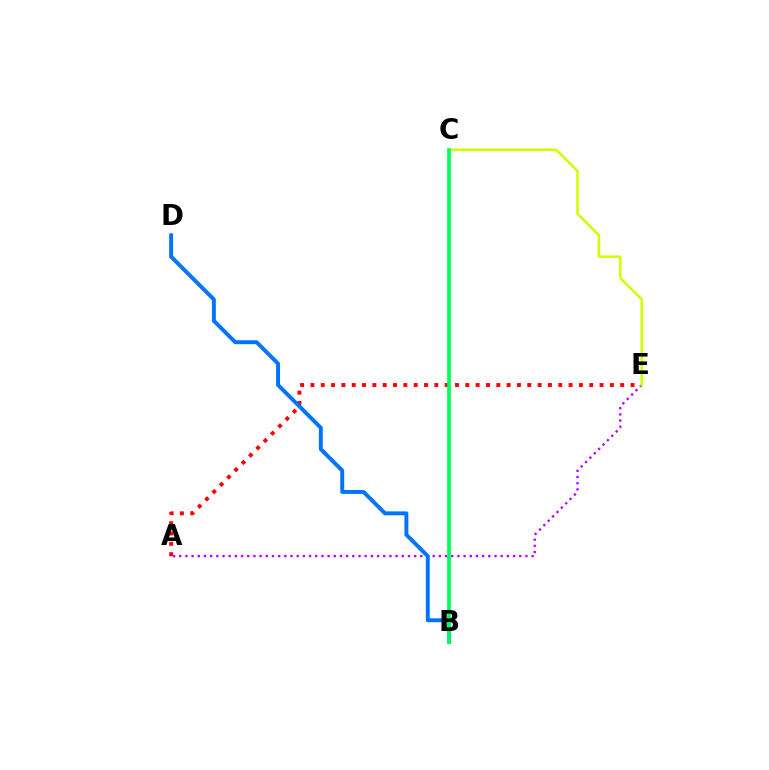{('A', 'E'): [{'color': '#ff0000', 'line_style': 'dotted', 'thickness': 2.81}, {'color': '#b900ff', 'line_style': 'dotted', 'thickness': 1.68}], ('B', 'D'): [{'color': '#0074ff', 'line_style': 'solid', 'thickness': 2.82}], ('C', 'E'): [{'color': '#d1ff00', 'line_style': 'solid', 'thickness': 1.85}], ('B', 'C'): [{'color': '#00ff5c', 'line_style': 'solid', 'thickness': 2.66}]}